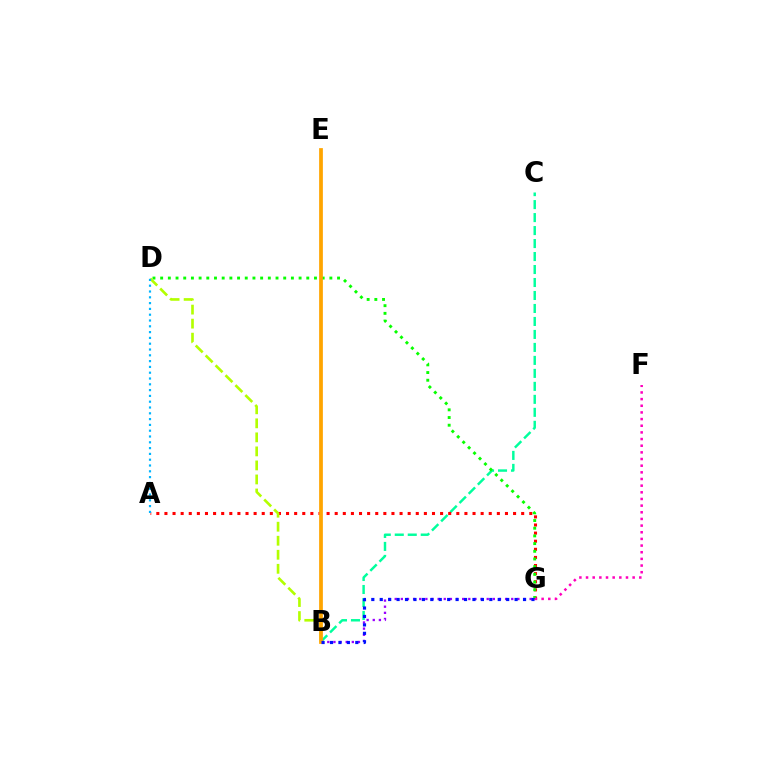{('B', 'C'): [{'color': '#00ff9d', 'line_style': 'dashed', 'thickness': 1.76}], ('A', 'G'): [{'color': '#ff0000', 'line_style': 'dotted', 'thickness': 2.2}], ('B', 'G'): [{'color': '#9b00ff', 'line_style': 'dotted', 'thickness': 1.67}, {'color': '#0010ff', 'line_style': 'dotted', 'thickness': 2.29}], ('D', 'G'): [{'color': '#08ff00', 'line_style': 'dotted', 'thickness': 2.09}], ('B', 'D'): [{'color': '#b3ff00', 'line_style': 'dashed', 'thickness': 1.91}], ('B', 'E'): [{'color': '#ffa500', 'line_style': 'solid', 'thickness': 2.69}], ('A', 'D'): [{'color': '#00b5ff', 'line_style': 'dotted', 'thickness': 1.58}], ('F', 'G'): [{'color': '#ff00bd', 'line_style': 'dotted', 'thickness': 1.81}]}